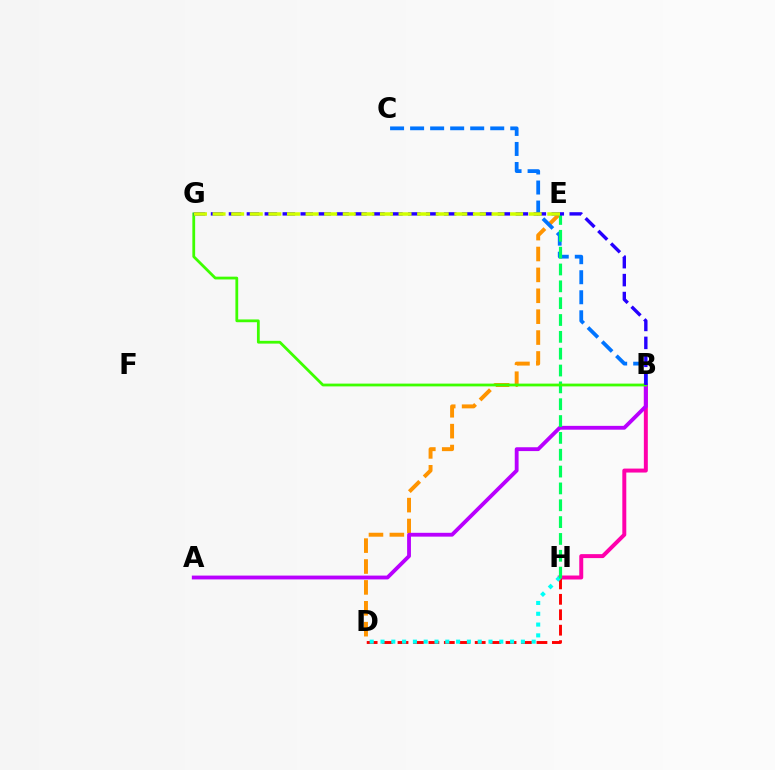{('B', 'H'): [{'color': '#ff00ac', 'line_style': 'solid', 'thickness': 2.86}], ('D', 'H'): [{'color': '#ff0000', 'line_style': 'dashed', 'thickness': 2.1}, {'color': '#00fff6', 'line_style': 'dotted', 'thickness': 2.93}], ('D', 'E'): [{'color': '#ff9400', 'line_style': 'dashed', 'thickness': 2.84}], ('B', 'C'): [{'color': '#0074ff', 'line_style': 'dashed', 'thickness': 2.72}], ('A', 'B'): [{'color': '#b900ff', 'line_style': 'solid', 'thickness': 2.76}], ('E', 'H'): [{'color': '#00ff5c', 'line_style': 'dashed', 'thickness': 2.29}], ('B', 'G'): [{'color': '#3dff00', 'line_style': 'solid', 'thickness': 2.0}, {'color': '#2500ff', 'line_style': 'dashed', 'thickness': 2.44}], ('E', 'G'): [{'color': '#d1ff00', 'line_style': 'dashed', 'thickness': 2.53}]}